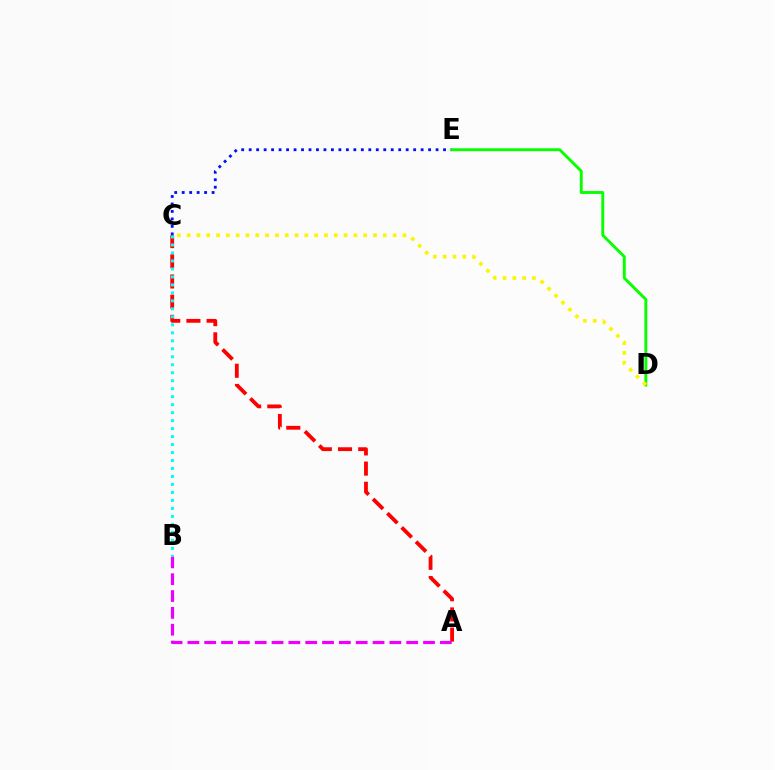{('C', 'E'): [{'color': '#0010ff', 'line_style': 'dotted', 'thickness': 2.03}], ('A', 'C'): [{'color': '#ff0000', 'line_style': 'dashed', 'thickness': 2.74}], ('D', 'E'): [{'color': '#08ff00', 'line_style': 'solid', 'thickness': 2.09}], ('A', 'B'): [{'color': '#ee00ff', 'line_style': 'dashed', 'thickness': 2.29}], ('C', 'D'): [{'color': '#fcf500', 'line_style': 'dotted', 'thickness': 2.66}], ('B', 'C'): [{'color': '#00fff6', 'line_style': 'dotted', 'thickness': 2.17}]}